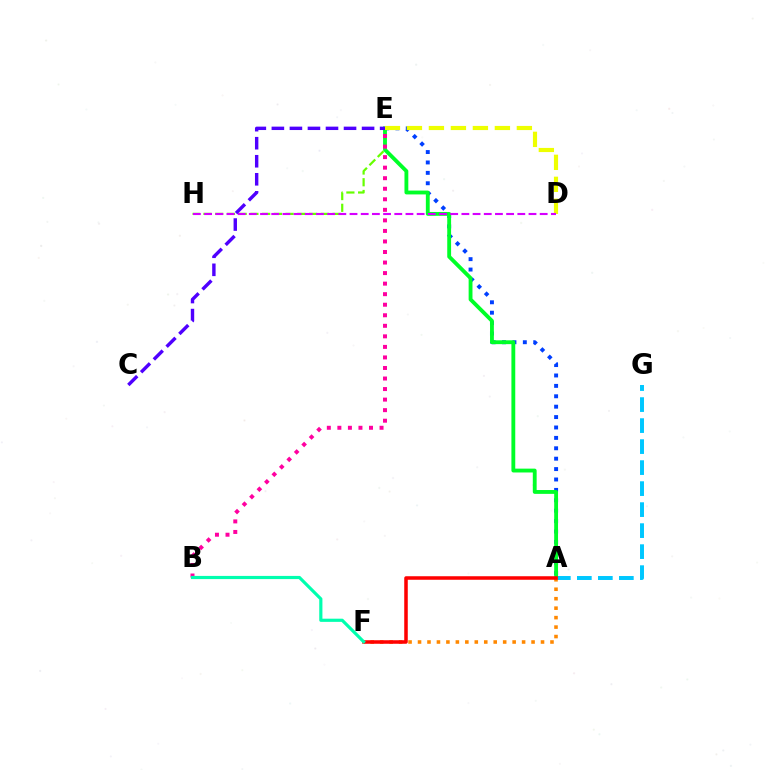{('A', 'E'): [{'color': '#003fff', 'line_style': 'dotted', 'thickness': 2.83}, {'color': '#00ff27', 'line_style': 'solid', 'thickness': 2.77}], ('A', 'G'): [{'color': '#00c7ff', 'line_style': 'dashed', 'thickness': 2.85}], ('E', 'H'): [{'color': '#66ff00', 'line_style': 'dashed', 'thickness': 1.59}], ('D', 'E'): [{'color': '#eeff00', 'line_style': 'dashed', 'thickness': 2.99}], ('A', 'F'): [{'color': '#ff8800', 'line_style': 'dotted', 'thickness': 2.57}, {'color': '#ff0000', 'line_style': 'solid', 'thickness': 2.54}], ('D', 'H'): [{'color': '#d600ff', 'line_style': 'dashed', 'thickness': 1.52}], ('B', 'E'): [{'color': '#ff00a0', 'line_style': 'dotted', 'thickness': 2.86}], ('C', 'E'): [{'color': '#4f00ff', 'line_style': 'dashed', 'thickness': 2.45}], ('B', 'F'): [{'color': '#00ffaf', 'line_style': 'solid', 'thickness': 2.28}]}